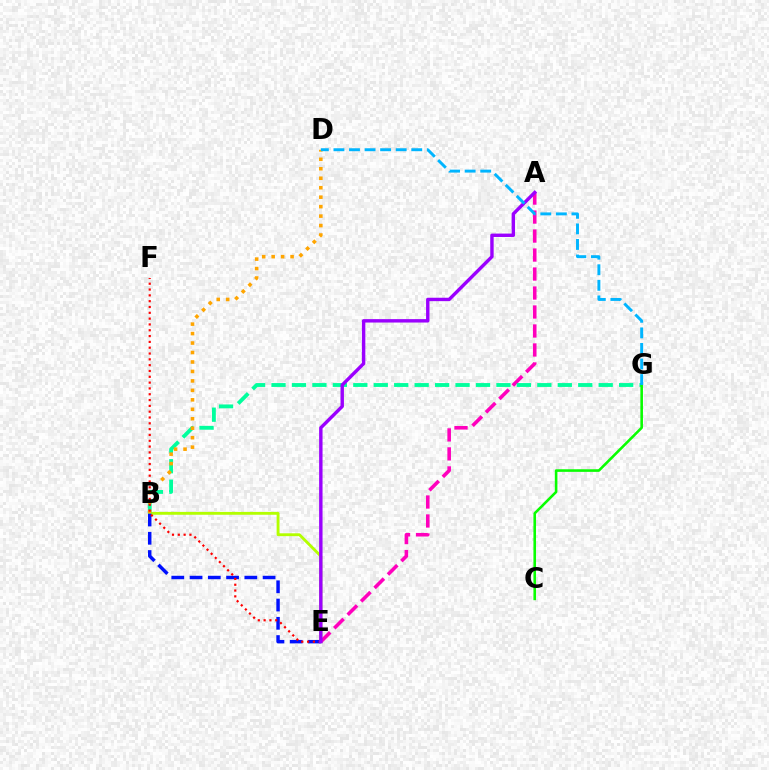{('B', 'E'): [{'color': '#b3ff00', 'line_style': 'solid', 'thickness': 2.05}, {'color': '#0010ff', 'line_style': 'dashed', 'thickness': 2.48}], ('A', 'E'): [{'color': '#ff00bd', 'line_style': 'dashed', 'thickness': 2.58}, {'color': '#9b00ff', 'line_style': 'solid', 'thickness': 2.45}], ('B', 'G'): [{'color': '#00ff9d', 'line_style': 'dashed', 'thickness': 2.78}], ('C', 'G'): [{'color': '#08ff00', 'line_style': 'solid', 'thickness': 1.87}], ('B', 'D'): [{'color': '#ffa500', 'line_style': 'dotted', 'thickness': 2.57}], ('E', 'F'): [{'color': '#ff0000', 'line_style': 'dotted', 'thickness': 1.58}], ('D', 'G'): [{'color': '#00b5ff', 'line_style': 'dashed', 'thickness': 2.11}]}